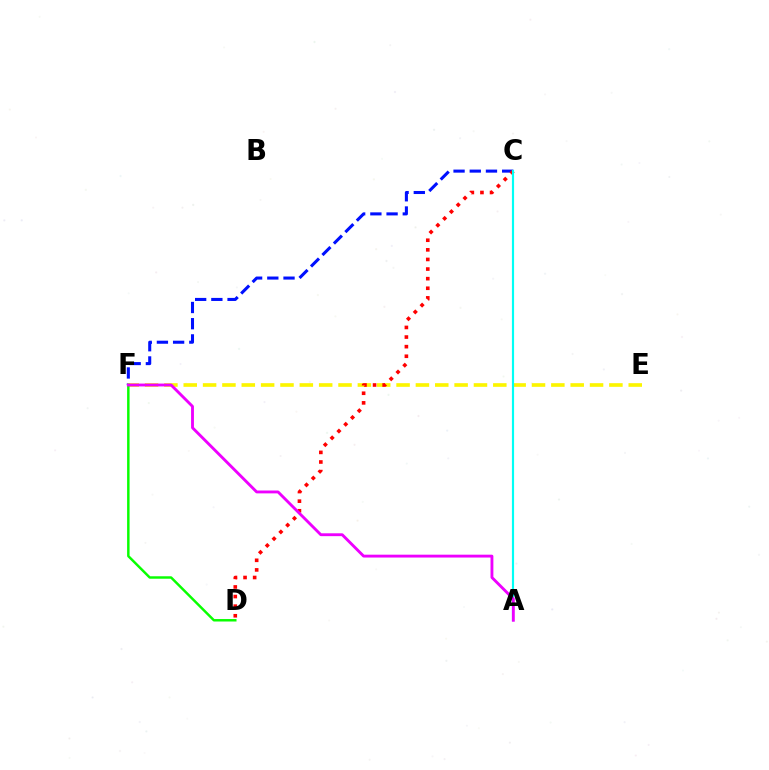{('C', 'F'): [{'color': '#0010ff', 'line_style': 'dashed', 'thickness': 2.2}], ('E', 'F'): [{'color': '#fcf500', 'line_style': 'dashed', 'thickness': 2.63}], ('C', 'D'): [{'color': '#ff0000', 'line_style': 'dotted', 'thickness': 2.61}], ('A', 'C'): [{'color': '#00fff6', 'line_style': 'solid', 'thickness': 1.56}], ('D', 'F'): [{'color': '#08ff00', 'line_style': 'solid', 'thickness': 1.77}], ('A', 'F'): [{'color': '#ee00ff', 'line_style': 'solid', 'thickness': 2.06}]}